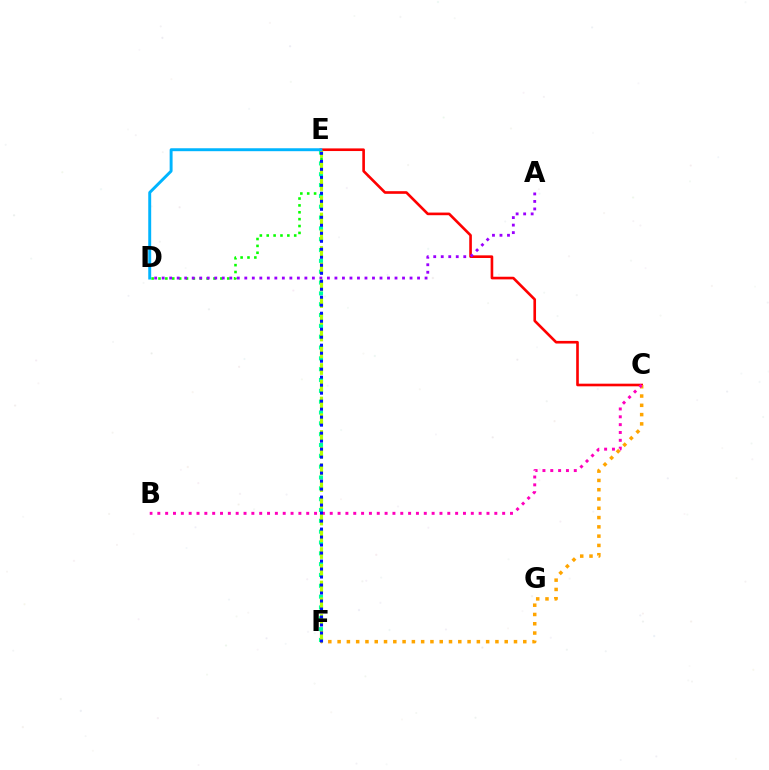{('E', 'F'): [{'color': '#00ff9d', 'line_style': 'dotted', 'thickness': 2.94}, {'color': '#b3ff00', 'line_style': 'dashed', 'thickness': 2.27}, {'color': '#0010ff', 'line_style': 'dotted', 'thickness': 2.17}], ('C', 'E'): [{'color': '#ff0000', 'line_style': 'solid', 'thickness': 1.9}], ('C', 'F'): [{'color': '#ffa500', 'line_style': 'dotted', 'thickness': 2.52}], ('D', 'E'): [{'color': '#08ff00', 'line_style': 'dotted', 'thickness': 1.87}, {'color': '#00b5ff', 'line_style': 'solid', 'thickness': 2.11}], ('A', 'D'): [{'color': '#9b00ff', 'line_style': 'dotted', 'thickness': 2.04}], ('B', 'C'): [{'color': '#ff00bd', 'line_style': 'dotted', 'thickness': 2.13}]}